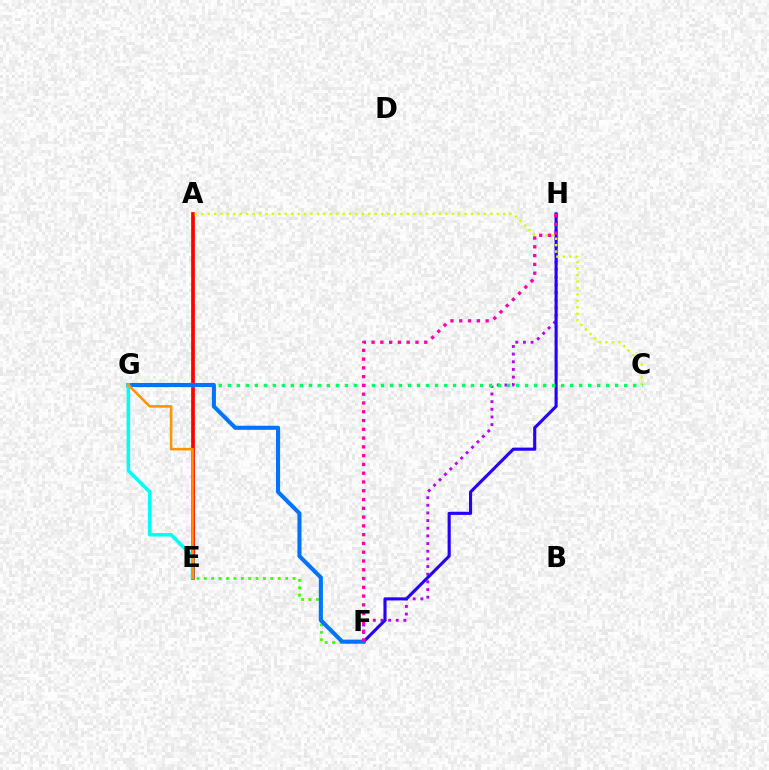{('A', 'E'): [{'color': '#ff0000', 'line_style': 'solid', 'thickness': 2.67}], ('F', 'H'): [{'color': '#b900ff', 'line_style': 'dotted', 'thickness': 2.08}, {'color': '#2500ff', 'line_style': 'solid', 'thickness': 2.24}, {'color': '#ff00ac', 'line_style': 'dotted', 'thickness': 2.38}], ('E', 'F'): [{'color': '#3dff00', 'line_style': 'dotted', 'thickness': 2.01}], ('A', 'C'): [{'color': '#d1ff00', 'line_style': 'dotted', 'thickness': 1.75}], ('C', 'G'): [{'color': '#00ff5c', 'line_style': 'dotted', 'thickness': 2.45}], ('F', 'G'): [{'color': '#0074ff', 'line_style': 'solid', 'thickness': 2.94}], ('E', 'G'): [{'color': '#00fff6', 'line_style': 'solid', 'thickness': 2.59}, {'color': '#ff9400', 'line_style': 'solid', 'thickness': 1.85}]}